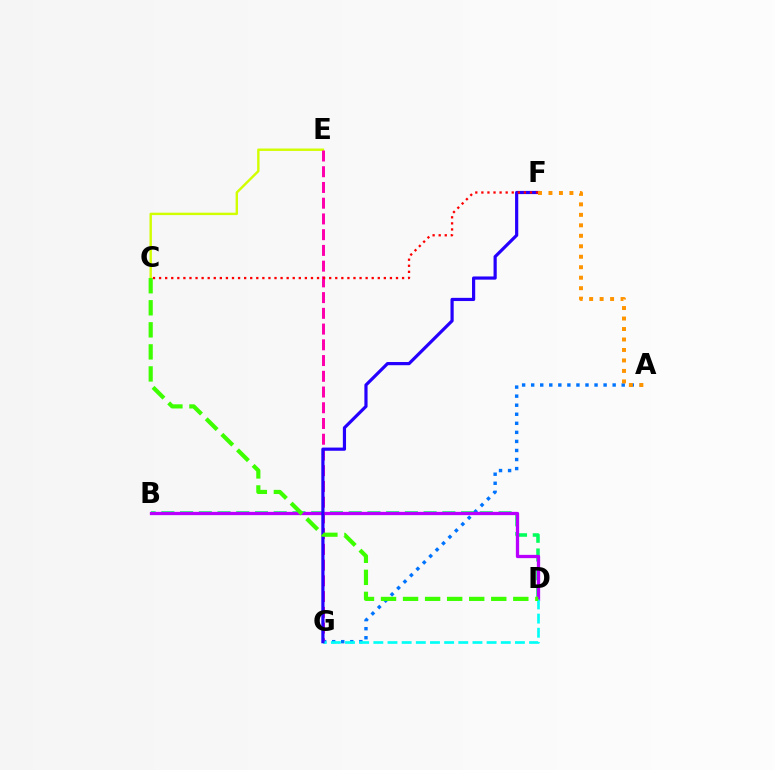{('A', 'G'): [{'color': '#0074ff', 'line_style': 'dotted', 'thickness': 2.46}], ('B', 'D'): [{'color': '#00ff5c', 'line_style': 'dashed', 'thickness': 2.55}, {'color': '#b900ff', 'line_style': 'solid', 'thickness': 2.36}], ('C', 'E'): [{'color': '#d1ff00', 'line_style': 'solid', 'thickness': 1.73}], ('E', 'G'): [{'color': '#ff00ac', 'line_style': 'dashed', 'thickness': 2.14}], ('D', 'G'): [{'color': '#00fff6', 'line_style': 'dashed', 'thickness': 1.92}], ('F', 'G'): [{'color': '#2500ff', 'line_style': 'solid', 'thickness': 2.3}], ('C', 'D'): [{'color': '#3dff00', 'line_style': 'dashed', 'thickness': 3.0}], ('C', 'F'): [{'color': '#ff0000', 'line_style': 'dotted', 'thickness': 1.65}], ('A', 'F'): [{'color': '#ff9400', 'line_style': 'dotted', 'thickness': 2.85}]}